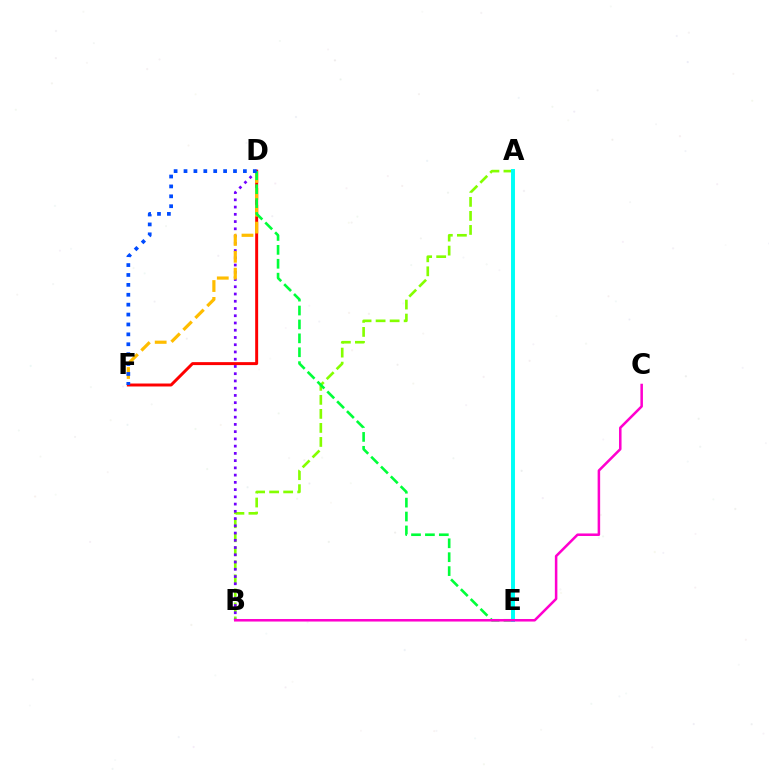{('D', 'F'): [{'color': '#ff0000', 'line_style': 'solid', 'thickness': 2.13}, {'color': '#ffbd00', 'line_style': 'dashed', 'thickness': 2.29}, {'color': '#004bff', 'line_style': 'dotted', 'thickness': 2.69}], ('A', 'B'): [{'color': '#84ff00', 'line_style': 'dashed', 'thickness': 1.91}], ('B', 'D'): [{'color': '#7200ff', 'line_style': 'dotted', 'thickness': 1.97}], ('D', 'E'): [{'color': '#00ff39', 'line_style': 'dashed', 'thickness': 1.89}], ('A', 'E'): [{'color': '#00fff6', 'line_style': 'solid', 'thickness': 2.85}], ('B', 'C'): [{'color': '#ff00cf', 'line_style': 'solid', 'thickness': 1.82}]}